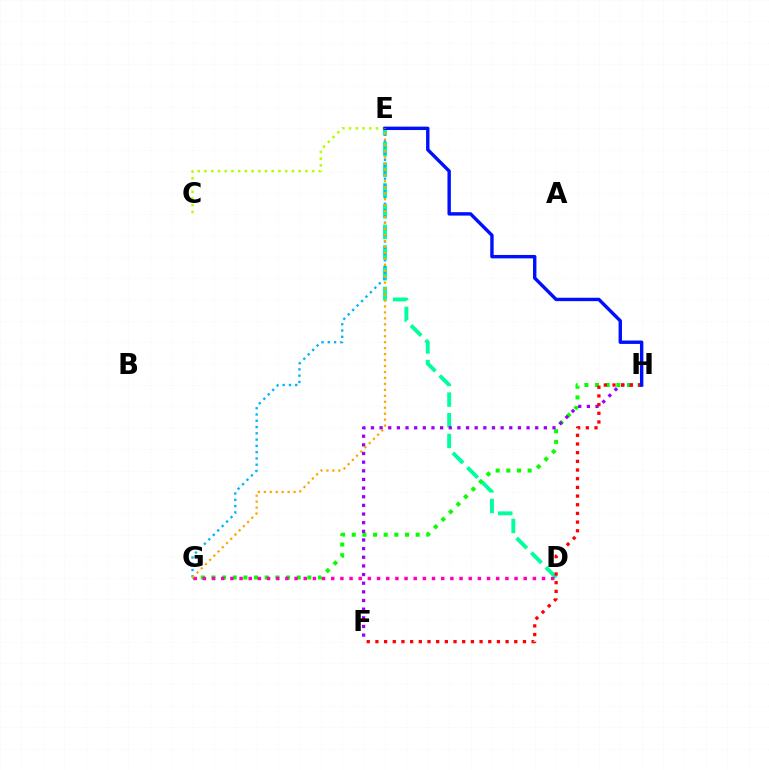{('G', 'H'): [{'color': '#08ff00', 'line_style': 'dotted', 'thickness': 2.9}], ('C', 'E'): [{'color': '#b3ff00', 'line_style': 'dotted', 'thickness': 1.83}], ('D', 'E'): [{'color': '#00ff9d', 'line_style': 'dashed', 'thickness': 2.81}], ('F', 'H'): [{'color': '#9b00ff', 'line_style': 'dotted', 'thickness': 2.35}, {'color': '#ff0000', 'line_style': 'dotted', 'thickness': 2.36}], ('E', 'G'): [{'color': '#00b5ff', 'line_style': 'dotted', 'thickness': 1.71}, {'color': '#ffa500', 'line_style': 'dotted', 'thickness': 1.62}], ('E', 'H'): [{'color': '#0010ff', 'line_style': 'solid', 'thickness': 2.45}], ('D', 'G'): [{'color': '#ff00bd', 'line_style': 'dotted', 'thickness': 2.49}]}